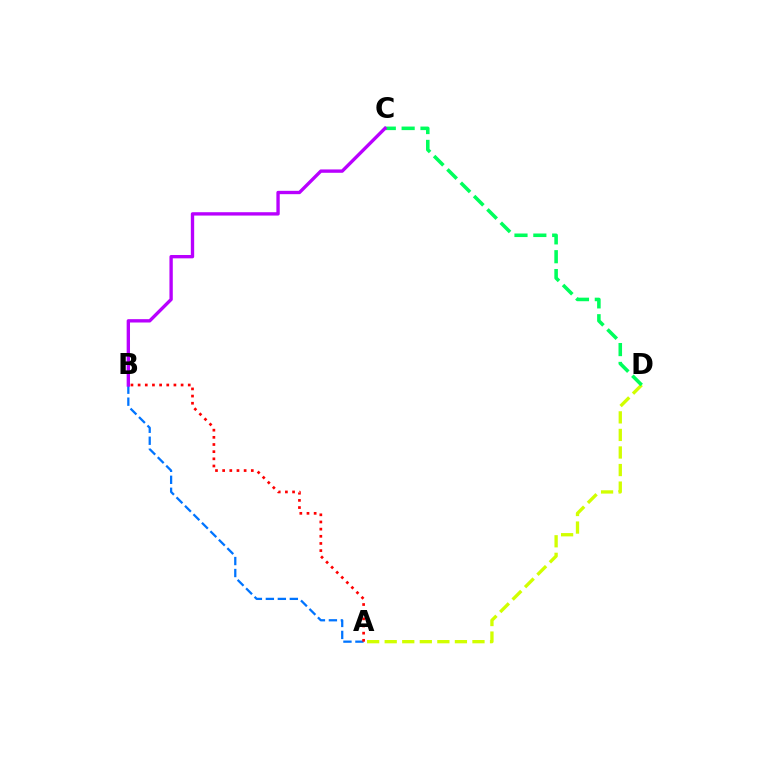{('A', 'B'): [{'color': '#0074ff', 'line_style': 'dashed', 'thickness': 1.63}, {'color': '#ff0000', 'line_style': 'dotted', 'thickness': 1.95}], ('A', 'D'): [{'color': '#d1ff00', 'line_style': 'dashed', 'thickness': 2.38}], ('C', 'D'): [{'color': '#00ff5c', 'line_style': 'dashed', 'thickness': 2.56}], ('B', 'C'): [{'color': '#b900ff', 'line_style': 'solid', 'thickness': 2.41}]}